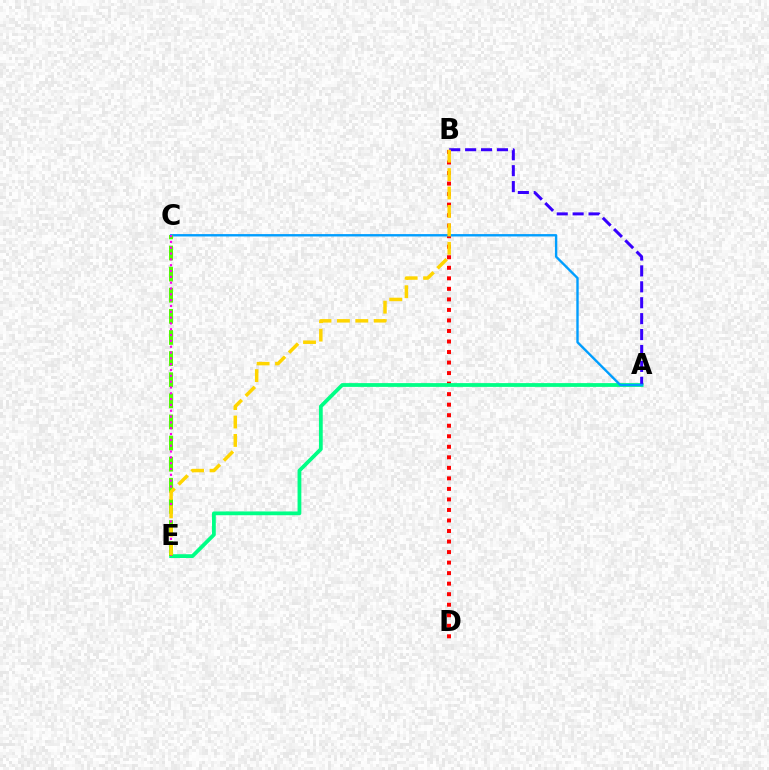{('B', 'D'): [{'color': '#ff0000', 'line_style': 'dotted', 'thickness': 2.86}], ('A', 'E'): [{'color': '#00ff86', 'line_style': 'solid', 'thickness': 2.72}], ('A', 'B'): [{'color': '#3700ff', 'line_style': 'dashed', 'thickness': 2.16}], ('A', 'C'): [{'color': '#009eff', 'line_style': 'solid', 'thickness': 1.71}], ('C', 'E'): [{'color': '#4fff00', 'line_style': 'dashed', 'thickness': 2.87}, {'color': '#ff00ed', 'line_style': 'dotted', 'thickness': 1.58}], ('B', 'E'): [{'color': '#ffd500', 'line_style': 'dashed', 'thickness': 2.5}]}